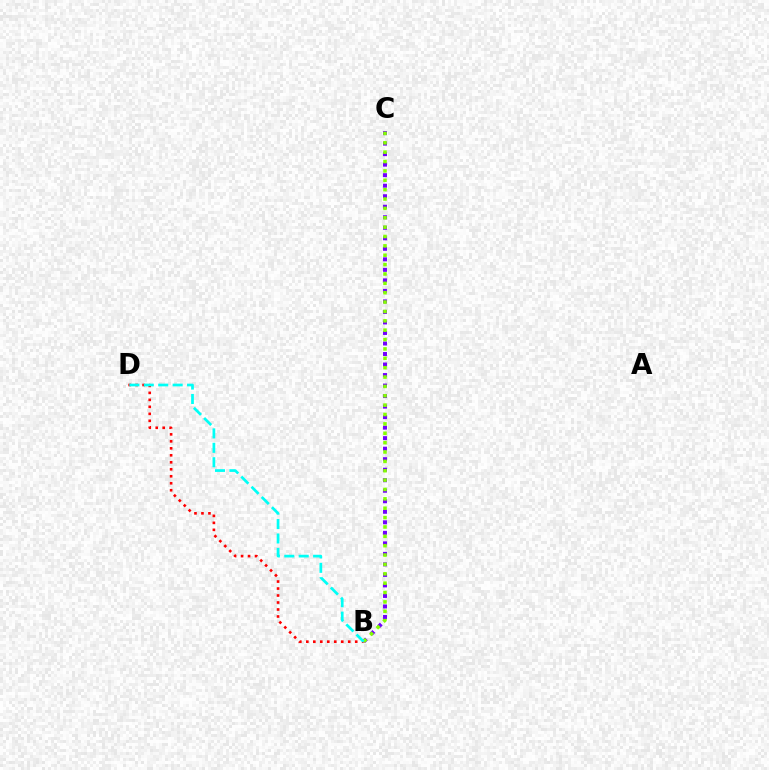{('B', 'D'): [{'color': '#ff0000', 'line_style': 'dotted', 'thickness': 1.9}, {'color': '#00fff6', 'line_style': 'dashed', 'thickness': 1.96}], ('B', 'C'): [{'color': '#7200ff', 'line_style': 'dotted', 'thickness': 2.86}, {'color': '#84ff00', 'line_style': 'dotted', 'thickness': 2.55}]}